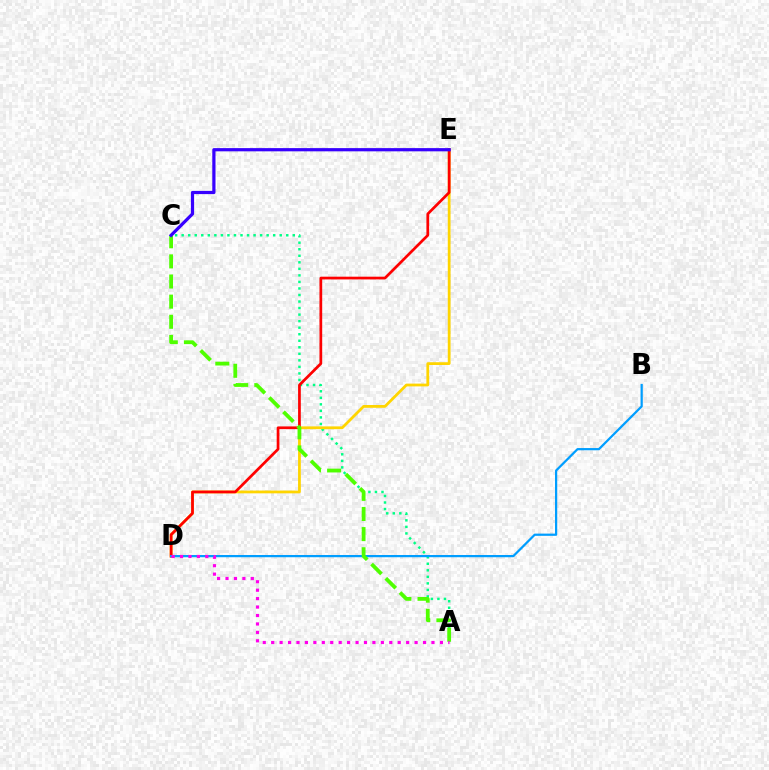{('A', 'C'): [{'color': '#00ff86', 'line_style': 'dotted', 'thickness': 1.78}, {'color': '#4fff00', 'line_style': 'dashed', 'thickness': 2.73}], ('D', 'E'): [{'color': '#ffd500', 'line_style': 'solid', 'thickness': 2.0}, {'color': '#ff0000', 'line_style': 'solid', 'thickness': 1.96}], ('B', 'D'): [{'color': '#009eff', 'line_style': 'solid', 'thickness': 1.61}], ('C', 'E'): [{'color': '#3700ff', 'line_style': 'solid', 'thickness': 2.31}], ('A', 'D'): [{'color': '#ff00ed', 'line_style': 'dotted', 'thickness': 2.29}]}